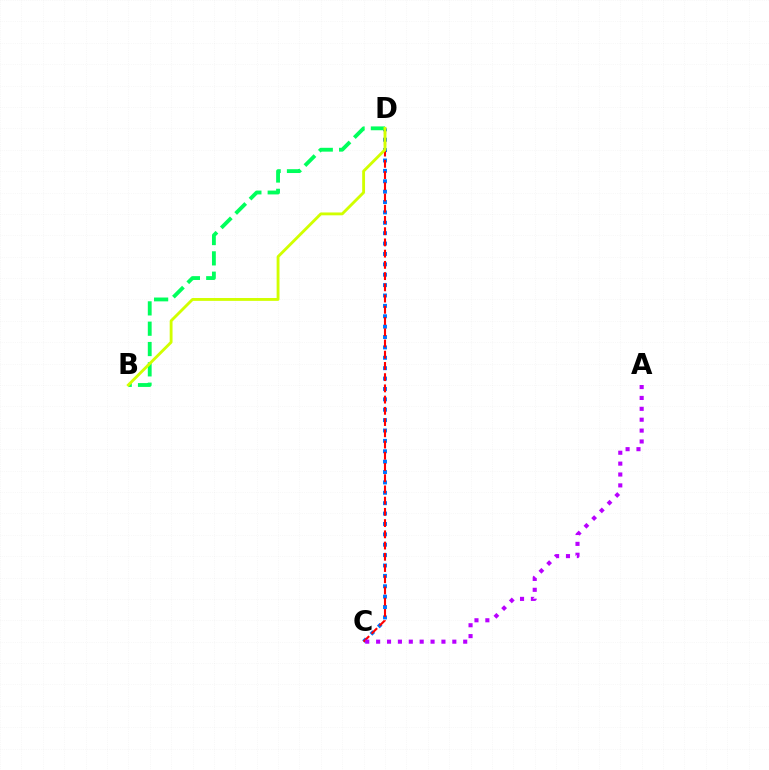{('C', 'D'): [{'color': '#0074ff', 'line_style': 'dotted', 'thickness': 2.82}, {'color': '#ff0000', 'line_style': 'dashed', 'thickness': 1.53}], ('B', 'D'): [{'color': '#00ff5c', 'line_style': 'dashed', 'thickness': 2.76}, {'color': '#d1ff00', 'line_style': 'solid', 'thickness': 2.05}], ('A', 'C'): [{'color': '#b900ff', 'line_style': 'dotted', 'thickness': 2.96}]}